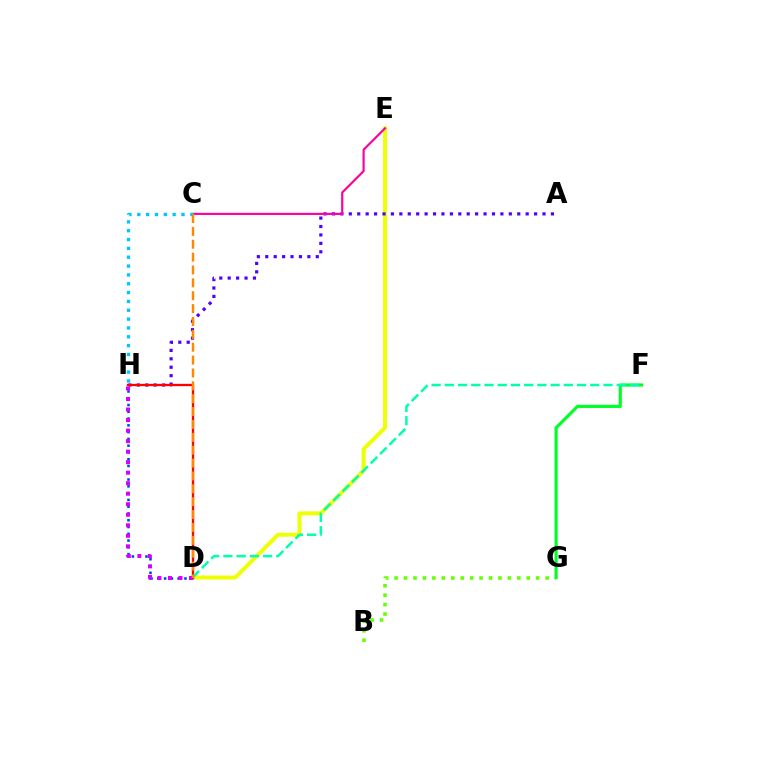{('B', 'G'): [{'color': '#66ff00', 'line_style': 'dotted', 'thickness': 2.56}], ('D', 'H'): [{'color': '#003fff', 'line_style': 'dotted', 'thickness': 1.84}, {'color': '#ff0000', 'line_style': 'solid', 'thickness': 1.65}, {'color': '#d600ff', 'line_style': 'dotted', 'thickness': 2.86}], ('D', 'E'): [{'color': '#eeff00', 'line_style': 'solid', 'thickness': 2.84}], ('A', 'H'): [{'color': '#4f00ff', 'line_style': 'dotted', 'thickness': 2.29}], ('C', 'E'): [{'color': '#ff00a0', 'line_style': 'solid', 'thickness': 1.55}], ('F', 'G'): [{'color': '#00ff27', 'line_style': 'solid', 'thickness': 2.27}], ('C', 'H'): [{'color': '#00c7ff', 'line_style': 'dotted', 'thickness': 2.4}], ('D', 'F'): [{'color': '#00ffaf', 'line_style': 'dashed', 'thickness': 1.8}], ('C', 'D'): [{'color': '#ff8800', 'line_style': 'dashed', 'thickness': 1.75}]}